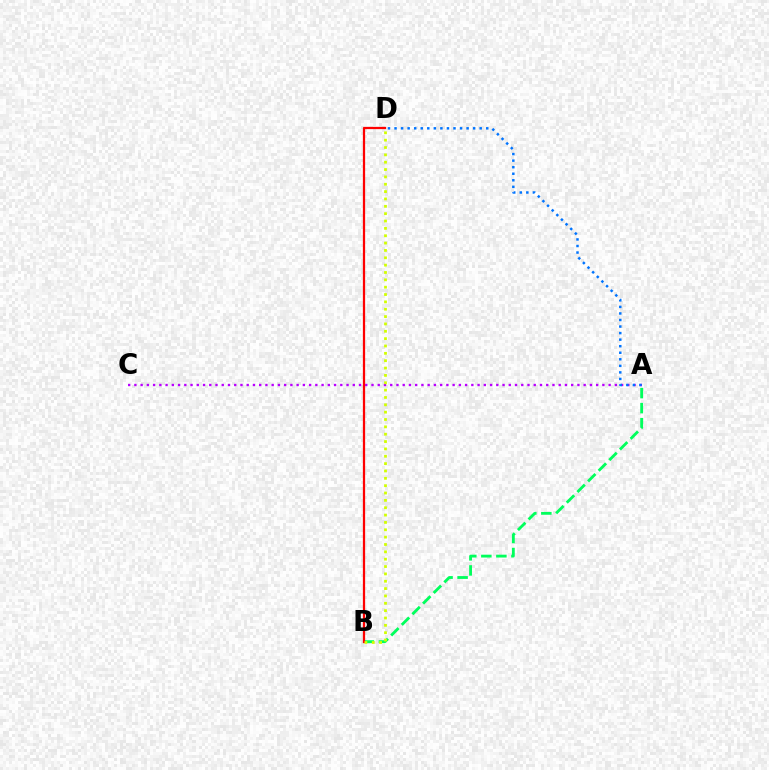{('A', 'B'): [{'color': '#00ff5c', 'line_style': 'dashed', 'thickness': 2.04}], ('A', 'C'): [{'color': '#b900ff', 'line_style': 'dotted', 'thickness': 1.7}], ('A', 'D'): [{'color': '#0074ff', 'line_style': 'dotted', 'thickness': 1.78}], ('B', 'D'): [{'color': '#ff0000', 'line_style': 'solid', 'thickness': 1.62}, {'color': '#d1ff00', 'line_style': 'dotted', 'thickness': 2.0}]}